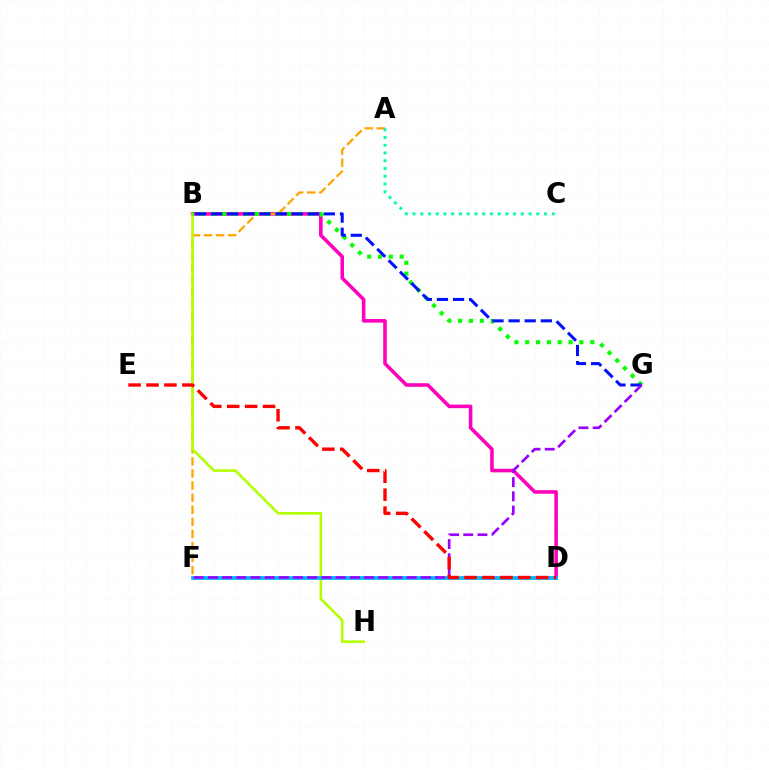{('B', 'D'): [{'color': '#ff00bd', 'line_style': 'solid', 'thickness': 2.57}], ('A', 'F'): [{'color': '#ffa500', 'line_style': 'dashed', 'thickness': 1.64}], ('B', 'H'): [{'color': '#b3ff00', 'line_style': 'solid', 'thickness': 1.88}], ('B', 'G'): [{'color': '#08ff00', 'line_style': 'dotted', 'thickness': 2.95}, {'color': '#0010ff', 'line_style': 'dashed', 'thickness': 2.19}], ('D', 'F'): [{'color': '#00b5ff', 'line_style': 'solid', 'thickness': 2.71}], ('A', 'C'): [{'color': '#00ff9d', 'line_style': 'dotted', 'thickness': 2.1}], ('F', 'G'): [{'color': '#9b00ff', 'line_style': 'dashed', 'thickness': 1.93}], ('D', 'E'): [{'color': '#ff0000', 'line_style': 'dashed', 'thickness': 2.43}]}